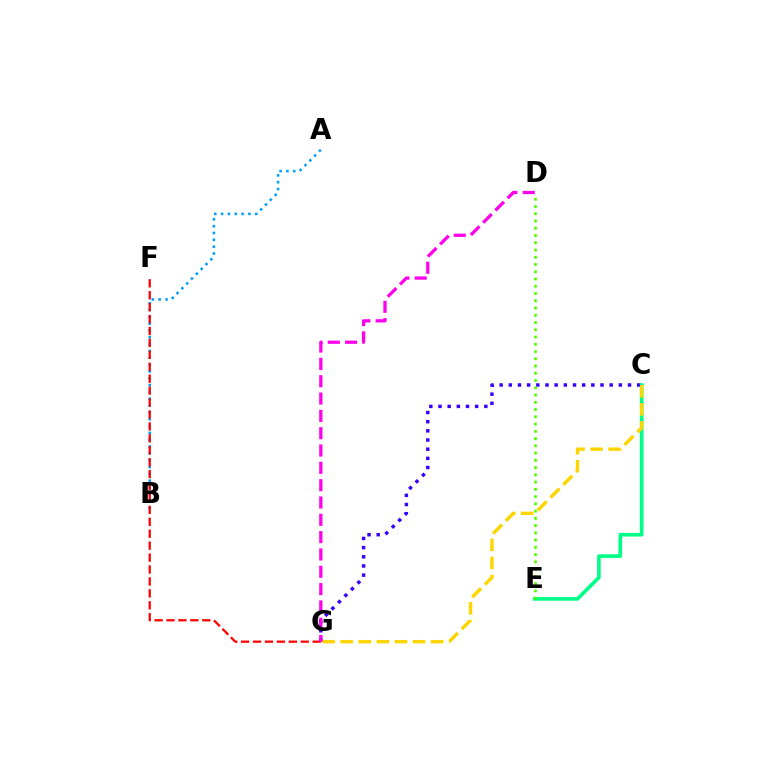{('C', 'G'): [{'color': '#3700ff', 'line_style': 'dotted', 'thickness': 2.49}, {'color': '#ffd500', 'line_style': 'dashed', 'thickness': 2.46}], ('A', 'B'): [{'color': '#009eff', 'line_style': 'dotted', 'thickness': 1.86}], ('C', 'E'): [{'color': '#00ff86', 'line_style': 'solid', 'thickness': 2.63}], ('D', 'E'): [{'color': '#4fff00', 'line_style': 'dotted', 'thickness': 1.97}], ('F', 'G'): [{'color': '#ff0000', 'line_style': 'dashed', 'thickness': 1.62}], ('D', 'G'): [{'color': '#ff00ed', 'line_style': 'dashed', 'thickness': 2.35}]}